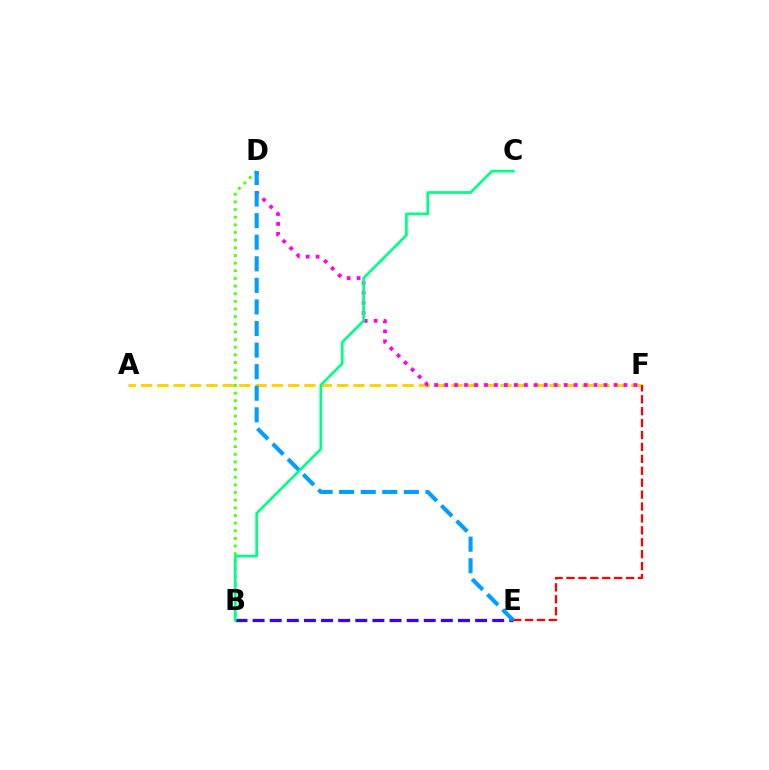{('A', 'F'): [{'color': '#ffd500', 'line_style': 'dashed', 'thickness': 2.22}], ('D', 'F'): [{'color': '#ff00ed', 'line_style': 'dotted', 'thickness': 2.71}], ('B', 'D'): [{'color': '#4fff00', 'line_style': 'dotted', 'thickness': 2.08}], ('B', 'E'): [{'color': '#3700ff', 'line_style': 'dashed', 'thickness': 2.33}], ('E', 'F'): [{'color': '#ff0000', 'line_style': 'dashed', 'thickness': 1.62}], ('B', 'C'): [{'color': '#00ff86', 'line_style': 'solid', 'thickness': 1.93}], ('D', 'E'): [{'color': '#009eff', 'line_style': 'dashed', 'thickness': 2.93}]}